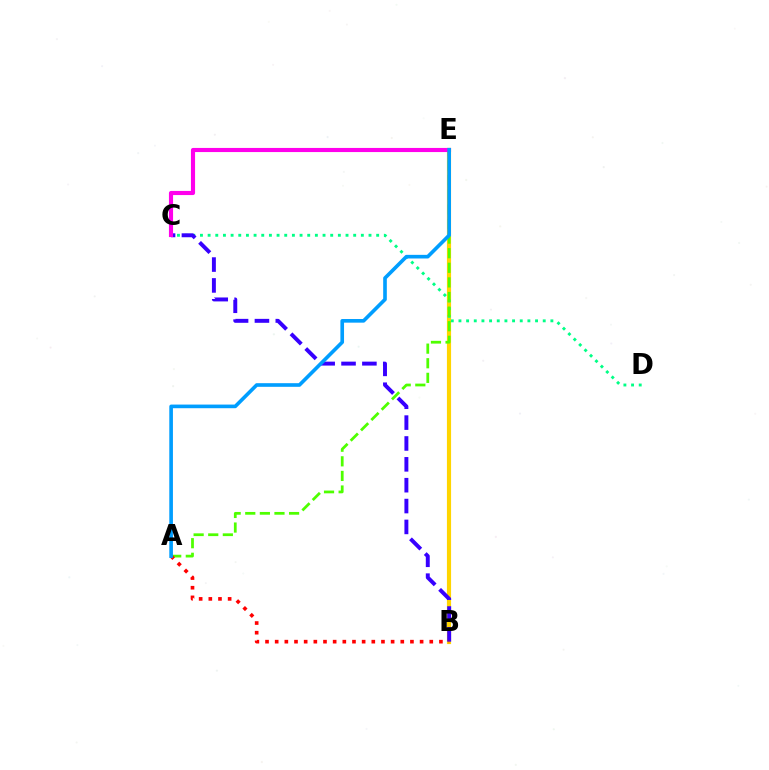{('B', 'E'): [{'color': '#ffd500', 'line_style': 'solid', 'thickness': 2.99}], ('C', 'D'): [{'color': '#00ff86', 'line_style': 'dotted', 'thickness': 2.08}], ('A', 'E'): [{'color': '#4fff00', 'line_style': 'dashed', 'thickness': 1.98}, {'color': '#009eff', 'line_style': 'solid', 'thickness': 2.62}], ('B', 'C'): [{'color': '#3700ff', 'line_style': 'dashed', 'thickness': 2.83}], ('A', 'B'): [{'color': '#ff0000', 'line_style': 'dotted', 'thickness': 2.63}], ('C', 'E'): [{'color': '#ff00ed', 'line_style': 'solid', 'thickness': 2.97}]}